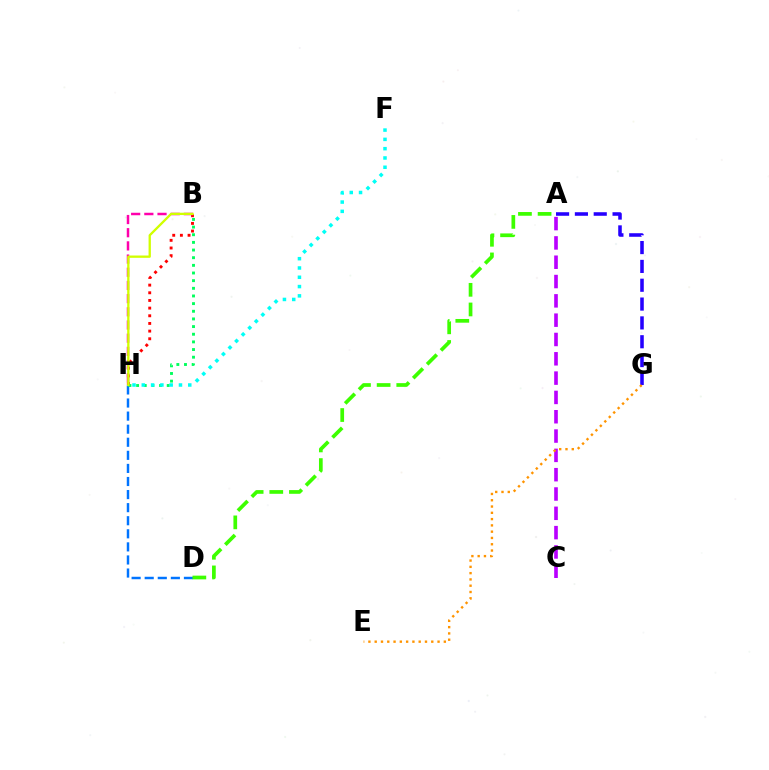{('B', 'H'): [{'color': '#ff0000', 'line_style': 'dotted', 'thickness': 2.08}, {'color': '#ff00ac', 'line_style': 'dashed', 'thickness': 1.79}, {'color': '#00ff5c', 'line_style': 'dotted', 'thickness': 2.08}, {'color': '#d1ff00', 'line_style': 'solid', 'thickness': 1.67}], ('D', 'H'): [{'color': '#0074ff', 'line_style': 'dashed', 'thickness': 1.78}], ('A', 'C'): [{'color': '#b900ff', 'line_style': 'dashed', 'thickness': 2.62}], ('A', 'D'): [{'color': '#3dff00', 'line_style': 'dashed', 'thickness': 2.67}], ('A', 'G'): [{'color': '#2500ff', 'line_style': 'dashed', 'thickness': 2.56}], ('F', 'H'): [{'color': '#00fff6', 'line_style': 'dotted', 'thickness': 2.52}], ('E', 'G'): [{'color': '#ff9400', 'line_style': 'dotted', 'thickness': 1.71}]}